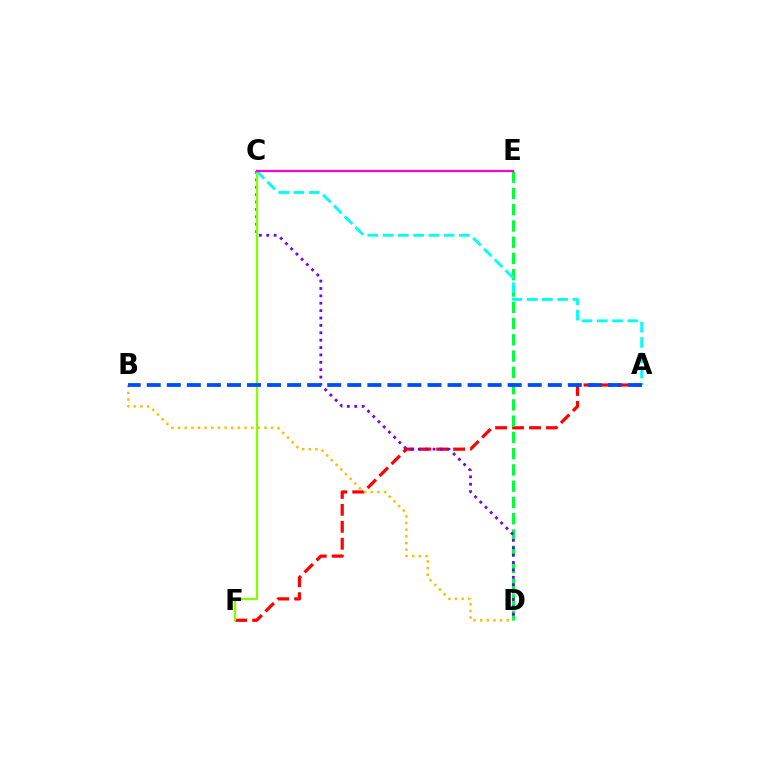{('A', 'F'): [{'color': '#ff0000', 'line_style': 'dashed', 'thickness': 2.3}], ('D', 'E'): [{'color': '#00ff39', 'line_style': 'dashed', 'thickness': 2.21}], ('C', 'D'): [{'color': '#7200ff', 'line_style': 'dotted', 'thickness': 2.01}], ('C', 'F'): [{'color': '#84ff00', 'line_style': 'solid', 'thickness': 1.66}], ('B', 'D'): [{'color': '#ffbd00', 'line_style': 'dotted', 'thickness': 1.81}], ('A', 'C'): [{'color': '#00fff6', 'line_style': 'dashed', 'thickness': 2.07}], ('C', 'E'): [{'color': '#ff00cf', 'line_style': 'solid', 'thickness': 1.59}], ('A', 'B'): [{'color': '#004bff', 'line_style': 'dashed', 'thickness': 2.72}]}